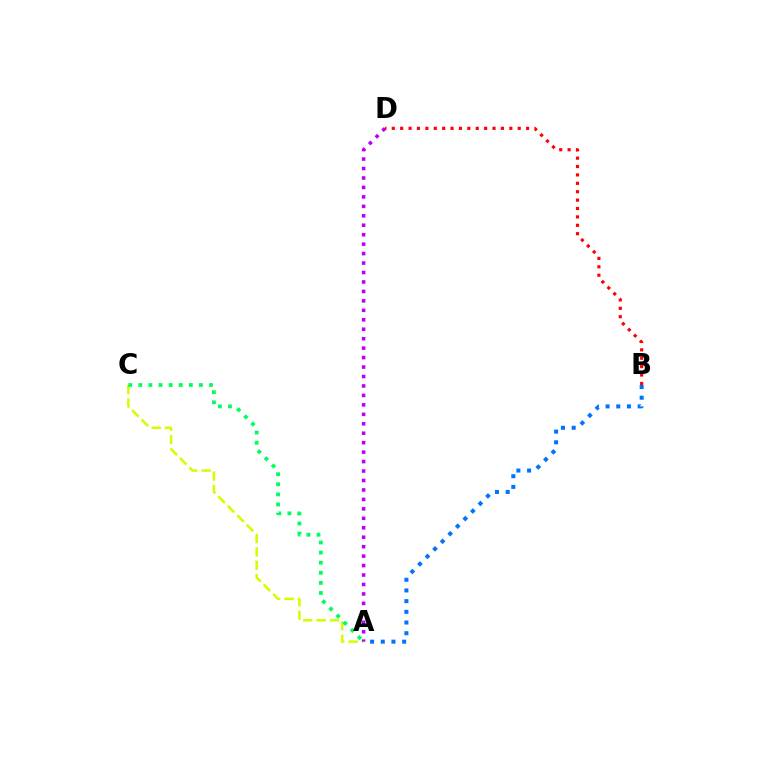{('A', 'B'): [{'color': '#0074ff', 'line_style': 'dotted', 'thickness': 2.9}], ('A', 'C'): [{'color': '#d1ff00', 'line_style': 'dashed', 'thickness': 1.81}, {'color': '#00ff5c', 'line_style': 'dotted', 'thickness': 2.74}], ('A', 'D'): [{'color': '#b900ff', 'line_style': 'dotted', 'thickness': 2.57}], ('B', 'D'): [{'color': '#ff0000', 'line_style': 'dotted', 'thickness': 2.28}]}